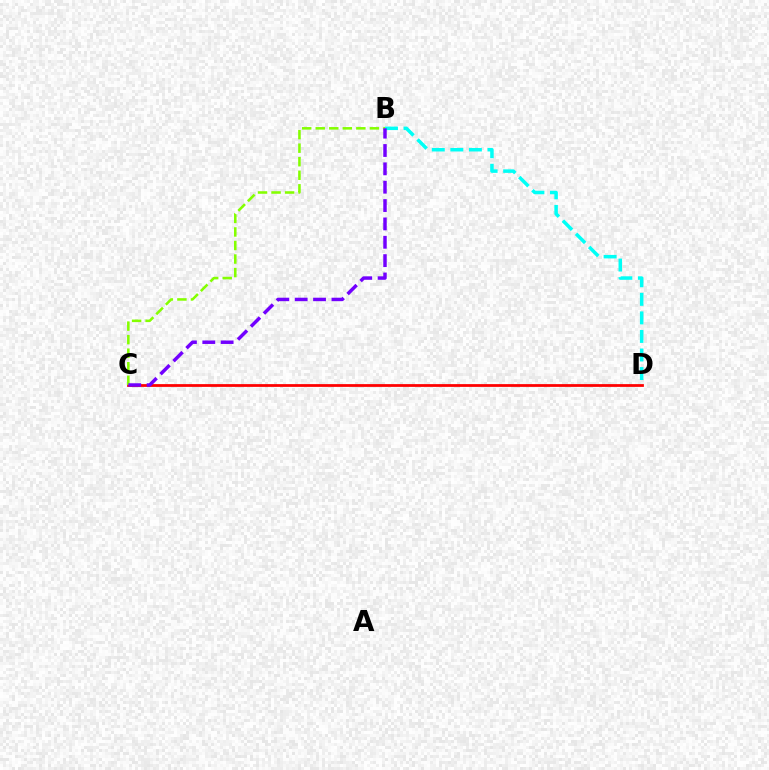{('C', 'D'): [{'color': '#ff0000', 'line_style': 'solid', 'thickness': 1.99}], ('B', 'C'): [{'color': '#84ff00', 'line_style': 'dashed', 'thickness': 1.84}, {'color': '#7200ff', 'line_style': 'dashed', 'thickness': 2.49}], ('B', 'D'): [{'color': '#00fff6', 'line_style': 'dashed', 'thickness': 2.52}]}